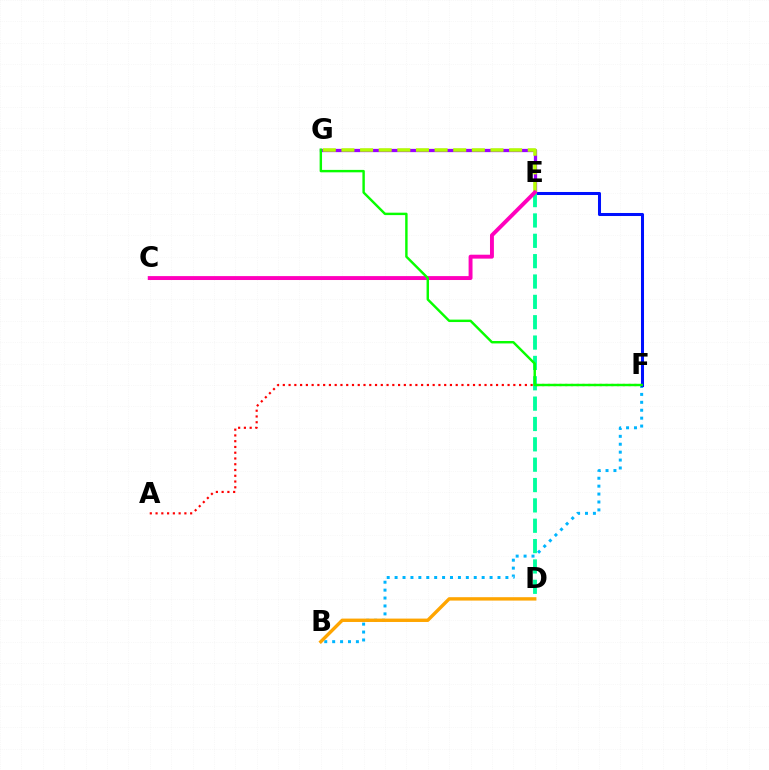{('B', 'F'): [{'color': '#00b5ff', 'line_style': 'dotted', 'thickness': 2.15}], ('E', 'G'): [{'color': '#9b00ff', 'line_style': 'solid', 'thickness': 2.35}, {'color': '#b3ff00', 'line_style': 'dashed', 'thickness': 2.53}], ('E', 'F'): [{'color': '#0010ff', 'line_style': 'solid', 'thickness': 2.18}], ('B', 'D'): [{'color': '#ffa500', 'line_style': 'solid', 'thickness': 2.44}], ('D', 'E'): [{'color': '#00ff9d', 'line_style': 'dashed', 'thickness': 2.76}], ('A', 'F'): [{'color': '#ff0000', 'line_style': 'dotted', 'thickness': 1.57}], ('C', 'E'): [{'color': '#ff00bd', 'line_style': 'solid', 'thickness': 2.82}], ('F', 'G'): [{'color': '#08ff00', 'line_style': 'solid', 'thickness': 1.75}]}